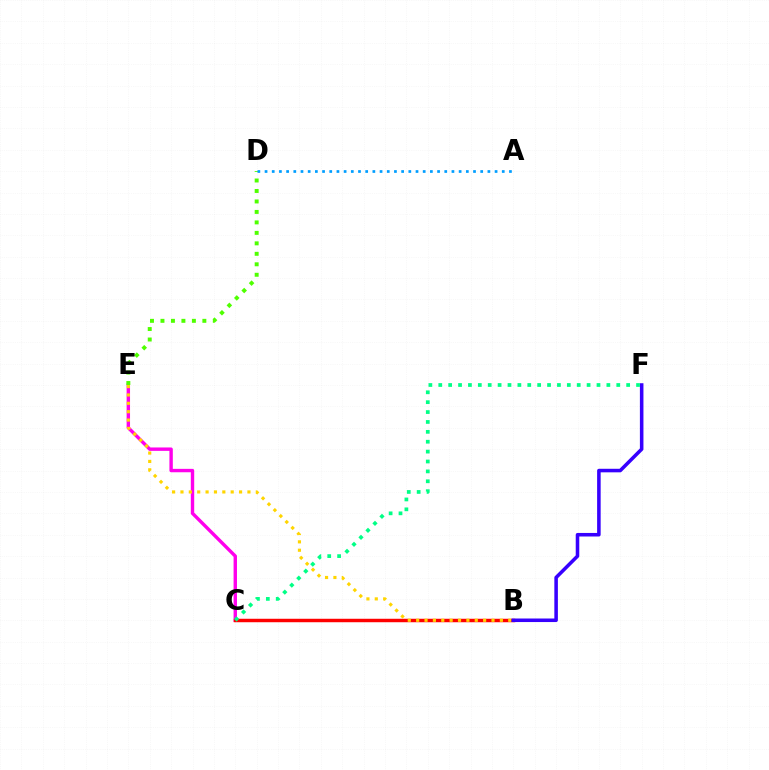{('C', 'E'): [{'color': '#ff00ed', 'line_style': 'solid', 'thickness': 2.45}], ('B', 'C'): [{'color': '#ff0000', 'line_style': 'solid', 'thickness': 2.49}], ('B', 'E'): [{'color': '#ffd500', 'line_style': 'dotted', 'thickness': 2.27}], ('B', 'F'): [{'color': '#3700ff', 'line_style': 'solid', 'thickness': 2.55}], ('C', 'F'): [{'color': '#00ff86', 'line_style': 'dotted', 'thickness': 2.69}], ('D', 'E'): [{'color': '#4fff00', 'line_style': 'dotted', 'thickness': 2.85}], ('A', 'D'): [{'color': '#009eff', 'line_style': 'dotted', 'thickness': 1.95}]}